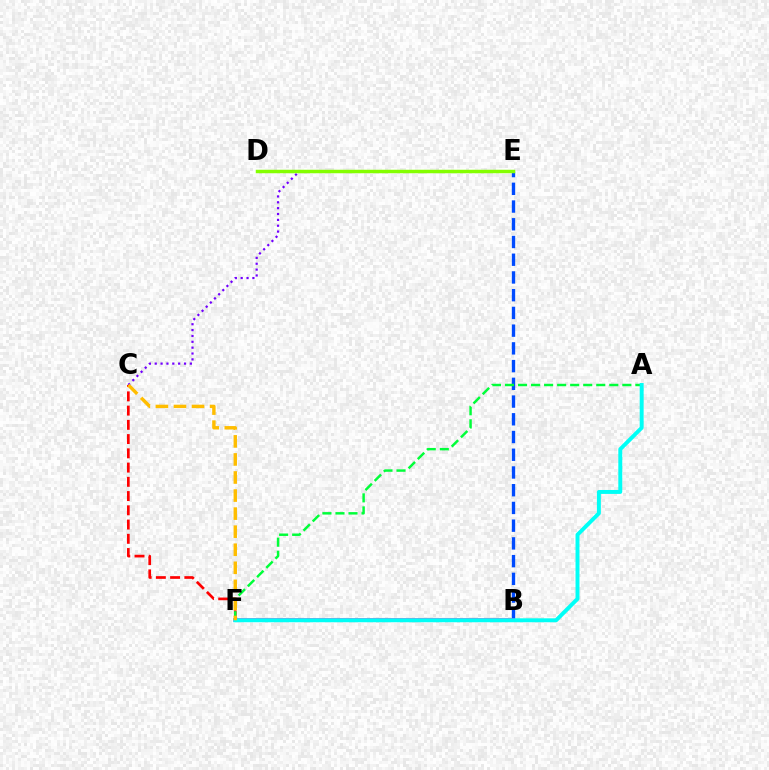{('C', 'F'): [{'color': '#ff0000', 'line_style': 'dashed', 'thickness': 1.93}, {'color': '#ffbd00', 'line_style': 'dashed', 'thickness': 2.45}], ('B', 'E'): [{'color': '#004bff', 'line_style': 'dashed', 'thickness': 2.41}], ('B', 'F'): [{'color': '#ff00cf', 'line_style': 'solid', 'thickness': 2.53}], ('A', 'F'): [{'color': '#00ff39', 'line_style': 'dashed', 'thickness': 1.77}, {'color': '#00fff6', 'line_style': 'solid', 'thickness': 2.83}], ('C', 'E'): [{'color': '#7200ff', 'line_style': 'dotted', 'thickness': 1.59}], ('D', 'E'): [{'color': '#84ff00', 'line_style': 'solid', 'thickness': 2.51}]}